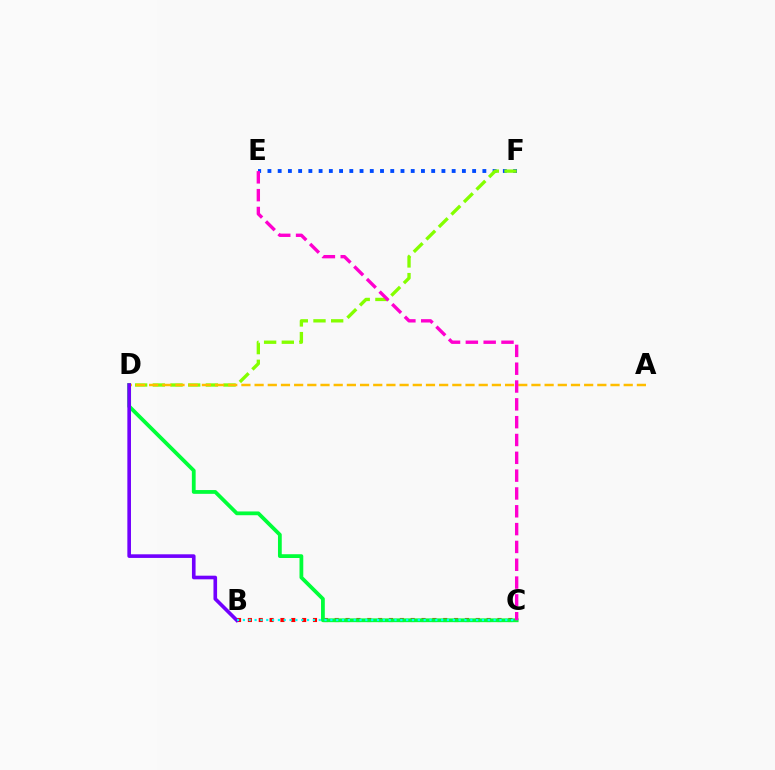{('B', 'C'): [{'color': '#ff0000', 'line_style': 'dotted', 'thickness': 2.95}, {'color': '#00fff6', 'line_style': 'dotted', 'thickness': 1.58}], ('E', 'F'): [{'color': '#004bff', 'line_style': 'dotted', 'thickness': 2.78}], ('C', 'D'): [{'color': '#00ff39', 'line_style': 'solid', 'thickness': 2.72}], ('D', 'F'): [{'color': '#84ff00', 'line_style': 'dashed', 'thickness': 2.4}], ('A', 'D'): [{'color': '#ffbd00', 'line_style': 'dashed', 'thickness': 1.79}], ('B', 'D'): [{'color': '#7200ff', 'line_style': 'solid', 'thickness': 2.61}], ('C', 'E'): [{'color': '#ff00cf', 'line_style': 'dashed', 'thickness': 2.42}]}